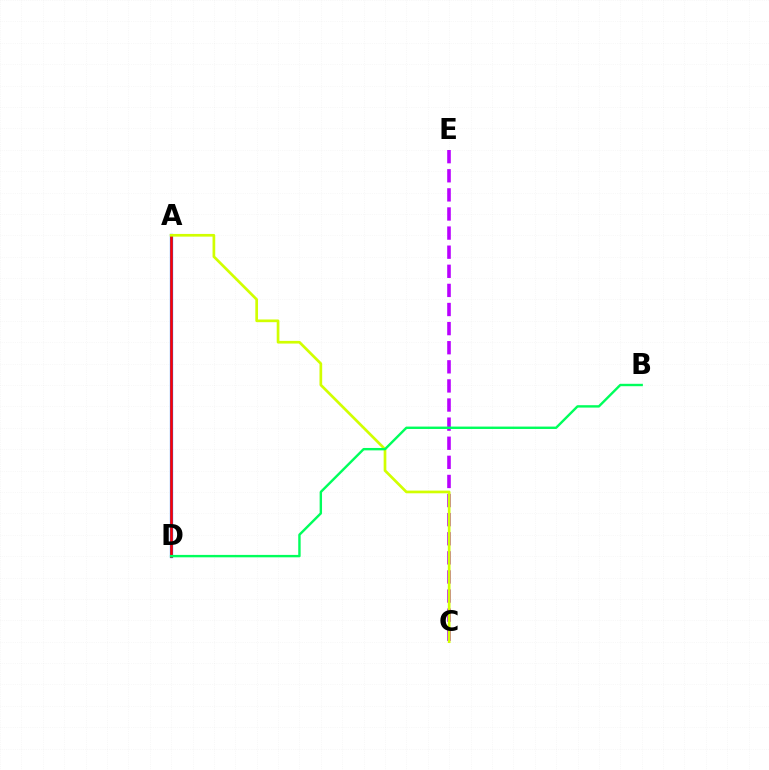{('A', 'D'): [{'color': '#0074ff', 'line_style': 'solid', 'thickness': 2.33}, {'color': '#ff0000', 'line_style': 'solid', 'thickness': 1.81}], ('C', 'E'): [{'color': '#b900ff', 'line_style': 'dashed', 'thickness': 2.6}], ('A', 'C'): [{'color': '#d1ff00', 'line_style': 'solid', 'thickness': 1.94}], ('B', 'D'): [{'color': '#00ff5c', 'line_style': 'solid', 'thickness': 1.73}]}